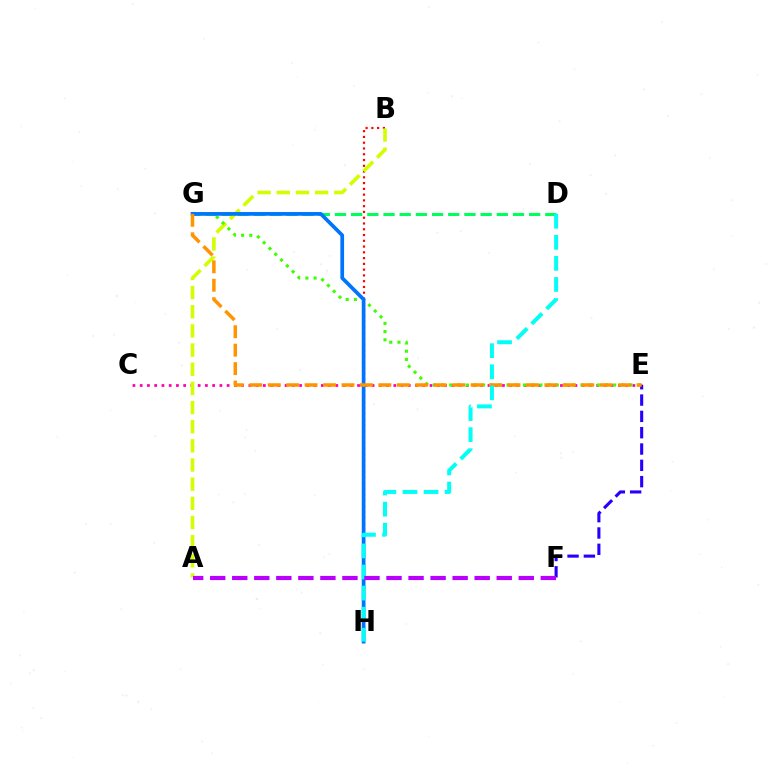{('D', 'G'): [{'color': '#00ff5c', 'line_style': 'dashed', 'thickness': 2.2}], ('B', 'H'): [{'color': '#ff0000', 'line_style': 'dotted', 'thickness': 1.57}], ('C', 'E'): [{'color': '#ff00ac', 'line_style': 'dotted', 'thickness': 1.97}], ('A', 'B'): [{'color': '#d1ff00', 'line_style': 'dashed', 'thickness': 2.6}], ('E', 'G'): [{'color': '#3dff00', 'line_style': 'dotted', 'thickness': 2.23}, {'color': '#ff9400', 'line_style': 'dashed', 'thickness': 2.51}], ('G', 'H'): [{'color': '#0074ff', 'line_style': 'solid', 'thickness': 2.67}], ('E', 'F'): [{'color': '#2500ff', 'line_style': 'dashed', 'thickness': 2.22}], ('D', 'H'): [{'color': '#00fff6', 'line_style': 'dashed', 'thickness': 2.86}], ('A', 'F'): [{'color': '#b900ff', 'line_style': 'dashed', 'thickness': 2.99}]}